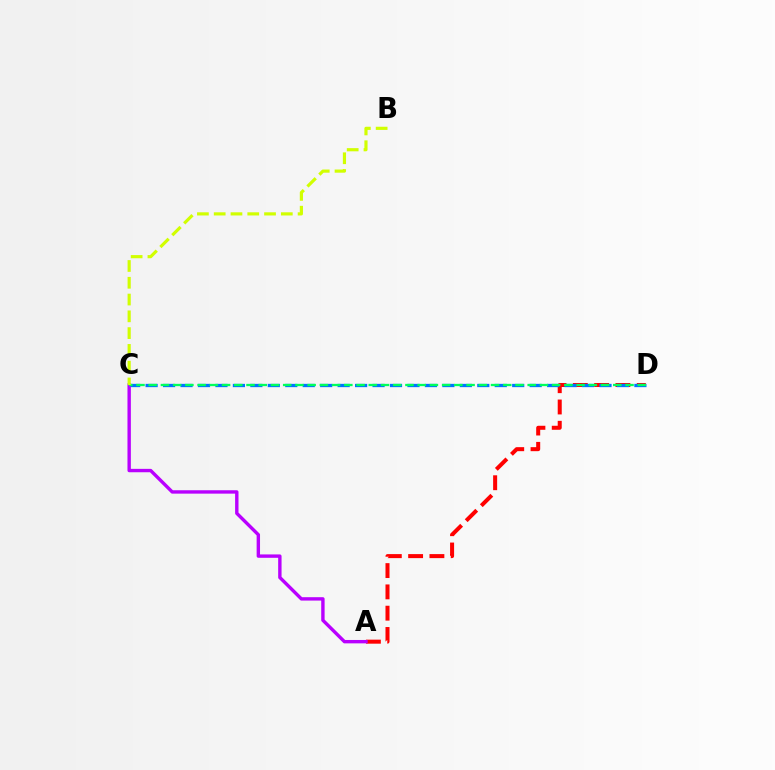{('A', 'D'): [{'color': '#ff0000', 'line_style': 'dashed', 'thickness': 2.89}], ('C', 'D'): [{'color': '#0074ff', 'line_style': 'dashed', 'thickness': 2.37}, {'color': '#00ff5c', 'line_style': 'dashed', 'thickness': 1.66}], ('A', 'C'): [{'color': '#b900ff', 'line_style': 'solid', 'thickness': 2.44}], ('B', 'C'): [{'color': '#d1ff00', 'line_style': 'dashed', 'thickness': 2.28}]}